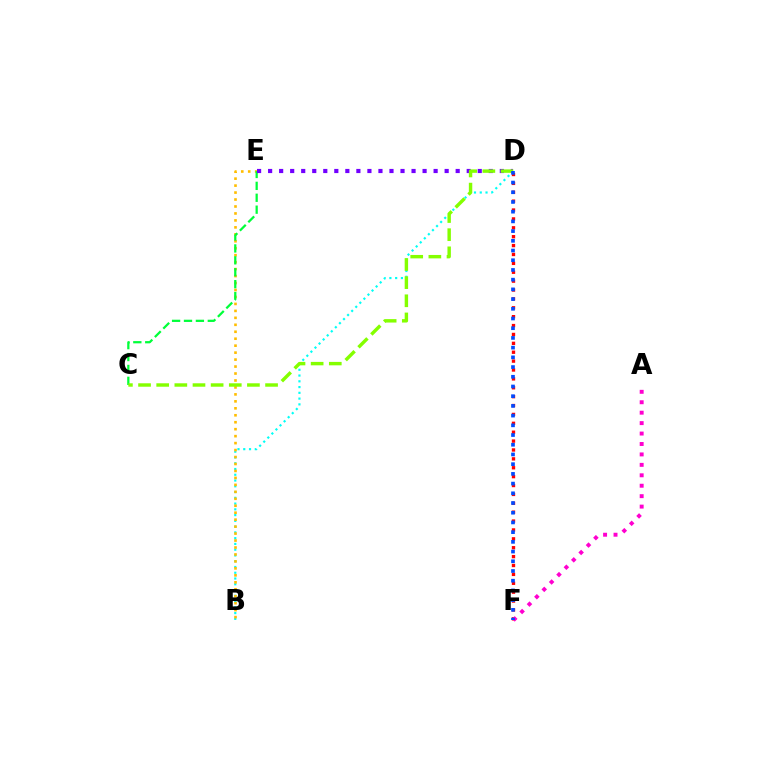{('B', 'D'): [{'color': '#00fff6', 'line_style': 'dotted', 'thickness': 1.57}], ('D', 'F'): [{'color': '#ff0000', 'line_style': 'dotted', 'thickness': 2.41}, {'color': '#004bff', 'line_style': 'dotted', 'thickness': 2.64}], ('B', 'E'): [{'color': '#ffbd00', 'line_style': 'dotted', 'thickness': 1.89}], ('C', 'E'): [{'color': '#00ff39', 'line_style': 'dashed', 'thickness': 1.62}], ('D', 'E'): [{'color': '#7200ff', 'line_style': 'dotted', 'thickness': 3.0}], ('A', 'F'): [{'color': '#ff00cf', 'line_style': 'dotted', 'thickness': 2.84}], ('C', 'D'): [{'color': '#84ff00', 'line_style': 'dashed', 'thickness': 2.47}]}